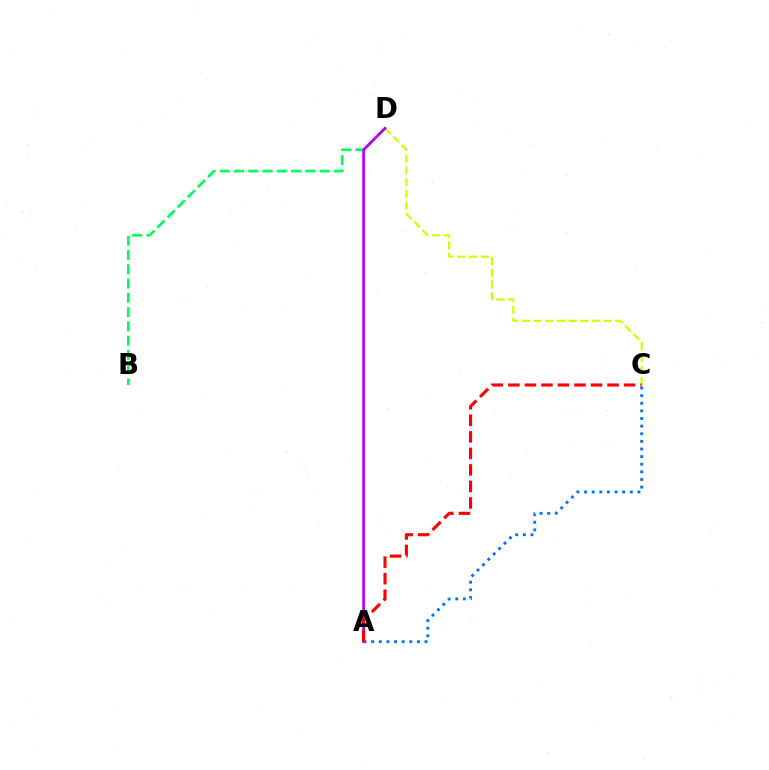{('B', 'D'): [{'color': '#00ff5c', 'line_style': 'dashed', 'thickness': 1.94}], ('C', 'D'): [{'color': '#d1ff00', 'line_style': 'dashed', 'thickness': 1.59}], ('A', 'C'): [{'color': '#0074ff', 'line_style': 'dotted', 'thickness': 2.07}, {'color': '#ff0000', 'line_style': 'dashed', 'thickness': 2.25}], ('A', 'D'): [{'color': '#b900ff', 'line_style': 'solid', 'thickness': 1.96}]}